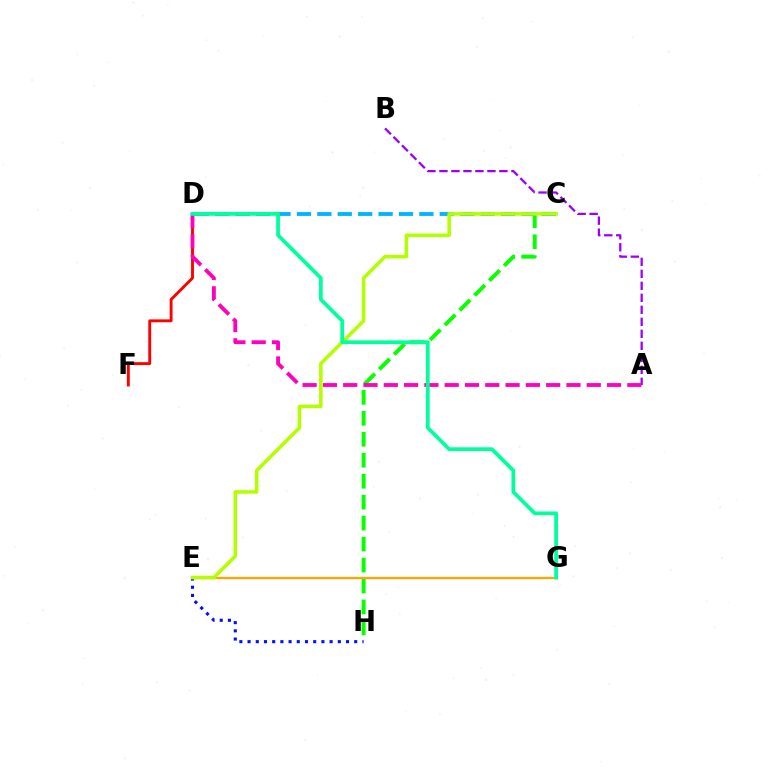{('C', 'H'): [{'color': '#08ff00', 'line_style': 'dashed', 'thickness': 2.85}], ('E', 'H'): [{'color': '#0010ff', 'line_style': 'dotted', 'thickness': 2.23}], ('A', 'B'): [{'color': '#9b00ff', 'line_style': 'dashed', 'thickness': 1.63}], ('D', 'F'): [{'color': '#ff0000', 'line_style': 'solid', 'thickness': 2.07}], ('E', 'G'): [{'color': '#ffa500', 'line_style': 'solid', 'thickness': 1.66}], ('C', 'D'): [{'color': '#00b5ff', 'line_style': 'dashed', 'thickness': 2.77}], ('A', 'D'): [{'color': '#ff00bd', 'line_style': 'dashed', 'thickness': 2.76}], ('C', 'E'): [{'color': '#b3ff00', 'line_style': 'solid', 'thickness': 2.56}], ('D', 'G'): [{'color': '#00ff9d', 'line_style': 'solid', 'thickness': 2.7}]}